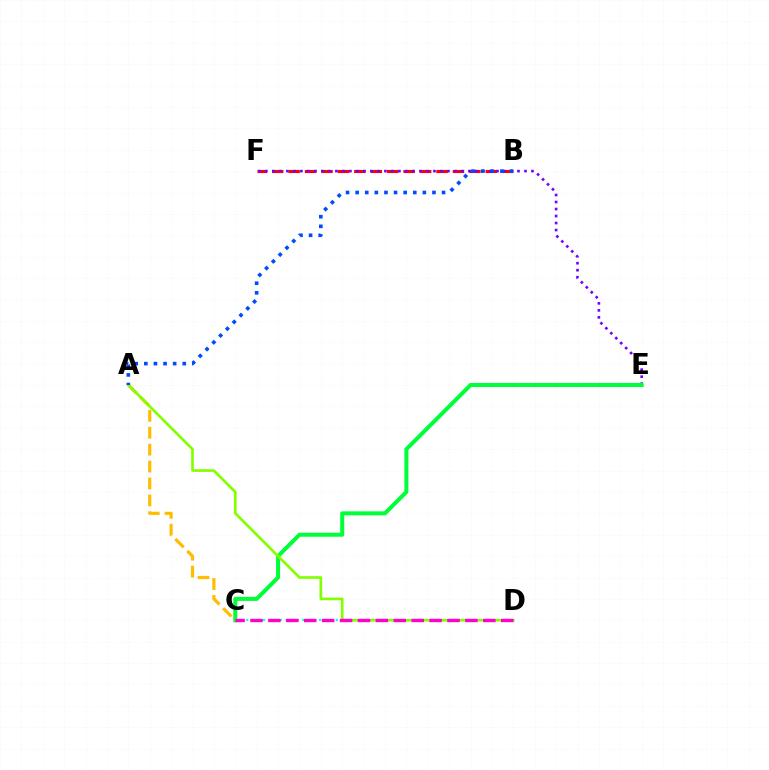{('C', 'D'): [{'color': '#00fff6', 'line_style': 'dotted', 'thickness': 1.52}, {'color': '#ff00cf', 'line_style': 'dashed', 'thickness': 2.43}], ('B', 'F'): [{'color': '#ff0000', 'line_style': 'dashed', 'thickness': 2.23}], ('E', 'F'): [{'color': '#7200ff', 'line_style': 'dotted', 'thickness': 1.9}], ('C', 'E'): [{'color': '#00ff39', 'line_style': 'solid', 'thickness': 2.89}], ('A', 'C'): [{'color': '#ffbd00', 'line_style': 'dashed', 'thickness': 2.3}], ('A', 'D'): [{'color': '#84ff00', 'line_style': 'solid', 'thickness': 1.92}], ('A', 'B'): [{'color': '#004bff', 'line_style': 'dotted', 'thickness': 2.61}]}